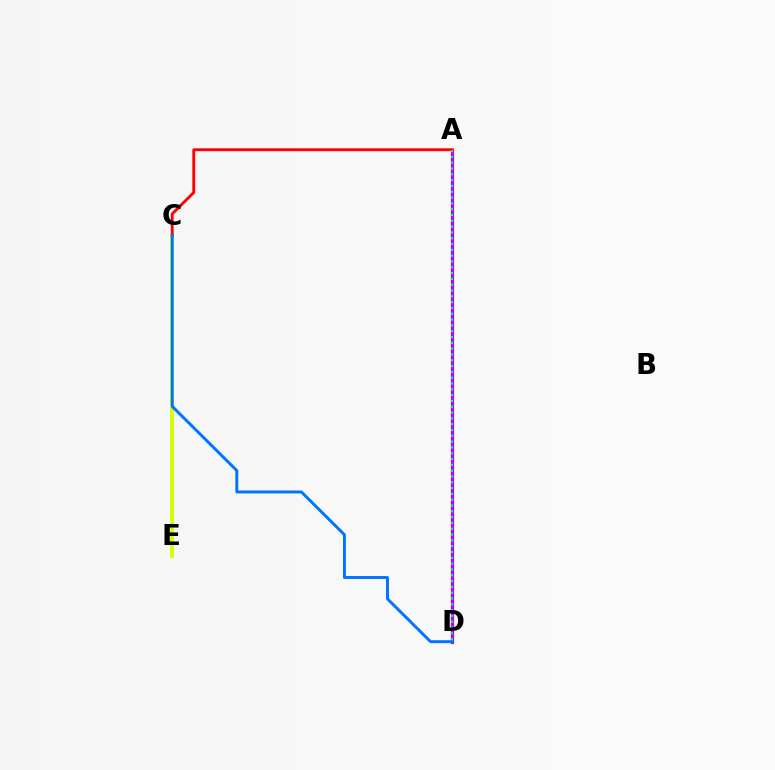{('A', 'D'): [{'color': '#b900ff', 'line_style': 'solid', 'thickness': 2.34}, {'color': '#00ff5c', 'line_style': 'dotted', 'thickness': 1.58}], ('C', 'E'): [{'color': '#d1ff00', 'line_style': 'solid', 'thickness': 2.79}], ('A', 'C'): [{'color': '#ff0000', 'line_style': 'solid', 'thickness': 2.05}], ('C', 'D'): [{'color': '#0074ff', 'line_style': 'solid', 'thickness': 2.12}]}